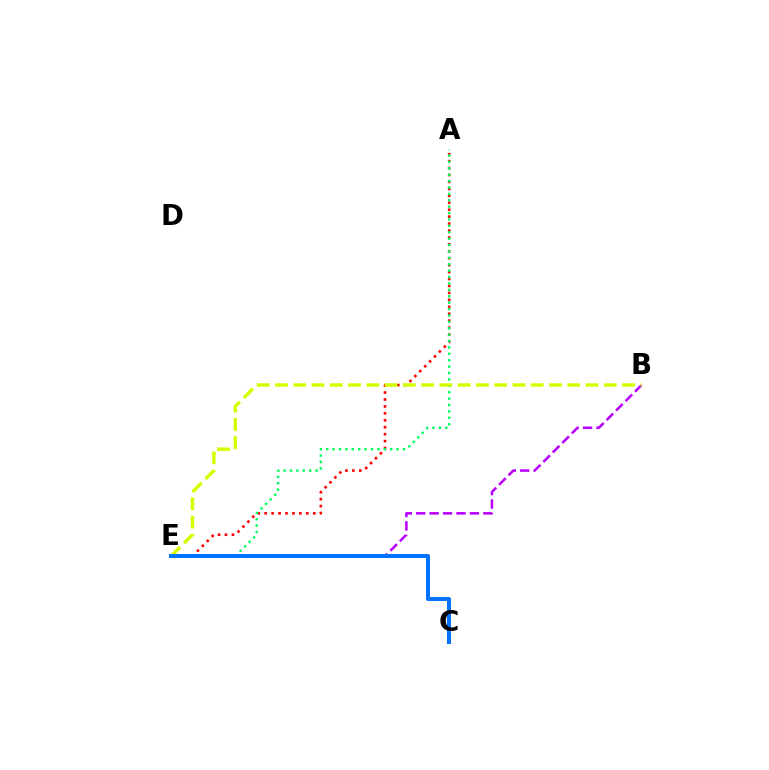{('B', 'E'): [{'color': '#b900ff', 'line_style': 'dashed', 'thickness': 1.82}, {'color': '#d1ff00', 'line_style': 'dashed', 'thickness': 2.48}], ('A', 'E'): [{'color': '#ff0000', 'line_style': 'dotted', 'thickness': 1.88}, {'color': '#00ff5c', 'line_style': 'dotted', 'thickness': 1.74}], ('C', 'E'): [{'color': '#0074ff', 'line_style': 'solid', 'thickness': 2.89}]}